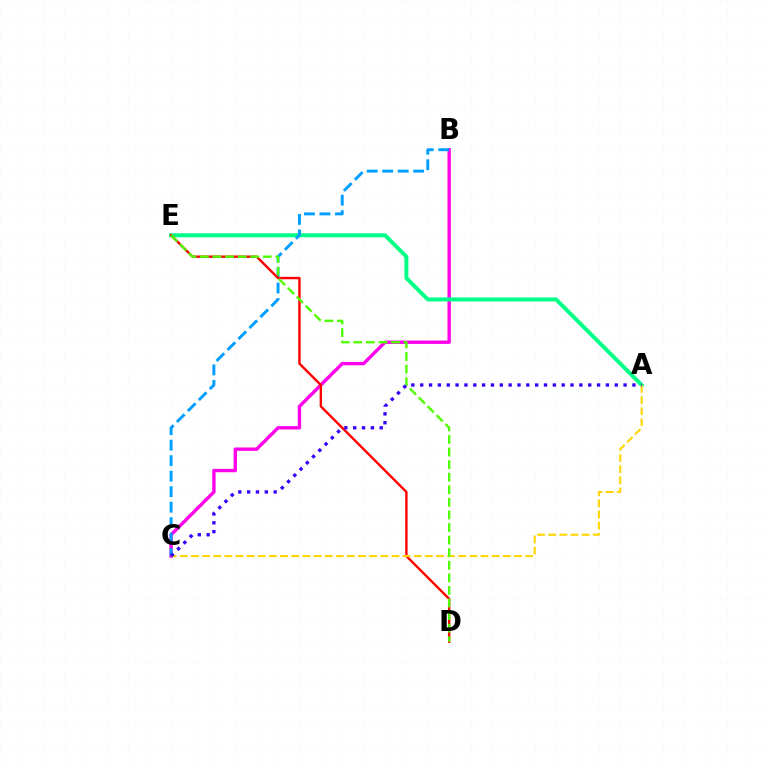{('B', 'C'): [{'color': '#ff00ed', 'line_style': 'solid', 'thickness': 2.43}, {'color': '#009eff', 'line_style': 'dashed', 'thickness': 2.11}], ('A', 'E'): [{'color': '#00ff86', 'line_style': 'solid', 'thickness': 2.87}], ('D', 'E'): [{'color': '#ff0000', 'line_style': 'solid', 'thickness': 1.73}, {'color': '#4fff00', 'line_style': 'dashed', 'thickness': 1.71}], ('A', 'C'): [{'color': '#ffd500', 'line_style': 'dashed', 'thickness': 1.51}, {'color': '#3700ff', 'line_style': 'dotted', 'thickness': 2.4}]}